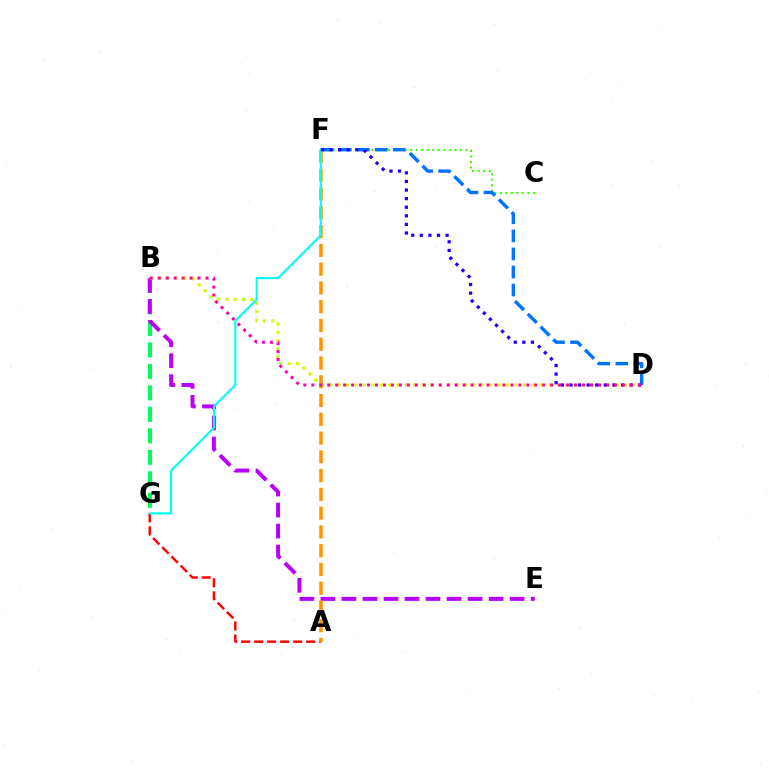{('B', 'G'): [{'color': '#00ff5c', 'line_style': 'dashed', 'thickness': 2.92}], ('A', 'G'): [{'color': '#ff0000', 'line_style': 'dashed', 'thickness': 1.77}], ('B', 'E'): [{'color': '#b900ff', 'line_style': 'dashed', 'thickness': 2.86}], ('B', 'D'): [{'color': '#d1ff00', 'line_style': 'dotted', 'thickness': 2.29}, {'color': '#ff00ac', 'line_style': 'dotted', 'thickness': 2.16}], ('C', 'F'): [{'color': '#3dff00', 'line_style': 'dotted', 'thickness': 1.5}], ('D', 'F'): [{'color': '#0074ff', 'line_style': 'dashed', 'thickness': 2.45}, {'color': '#2500ff', 'line_style': 'dotted', 'thickness': 2.34}], ('A', 'F'): [{'color': '#ff9400', 'line_style': 'dashed', 'thickness': 2.55}], ('F', 'G'): [{'color': '#00fff6', 'line_style': 'solid', 'thickness': 1.51}]}